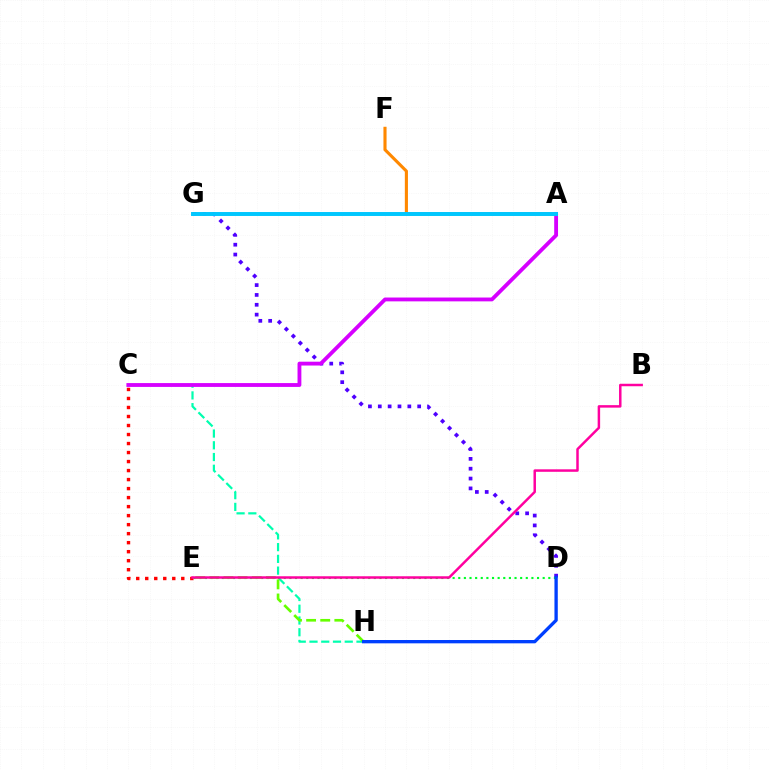{('D', 'G'): [{'color': '#4f00ff', 'line_style': 'dotted', 'thickness': 2.68}], ('A', 'G'): [{'color': '#eeff00', 'line_style': 'solid', 'thickness': 1.75}, {'color': '#00c7ff', 'line_style': 'solid', 'thickness': 2.83}], ('C', 'H'): [{'color': '#00ffaf', 'line_style': 'dashed', 'thickness': 1.6}], ('D', 'E'): [{'color': '#00ff27', 'line_style': 'dotted', 'thickness': 1.53}], ('A', 'F'): [{'color': '#ff8800', 'line_style': 'solid', 'thickness': 2.24}], ('E', 'H'): [{'color': '#66ff00', 'line_style': 'dashed', 'thickness': 1.92}], ('A', 'C'): [{'color': '#d600ff', 'line_style': 'solid', 'thickness': 2.76}], ('C', 'E'): [{'color': '#ff0000', 'line_style': 'dotted', 'thickness': 2.45}], ('B', 'E'): [{'color': '#ff00a0', 'line_style': 'solid', 'thickness': 1.79}], ('D', 'H'): [{'color': '#003fff', 'line_style': 'solid', 'thickness': 2.39}]}